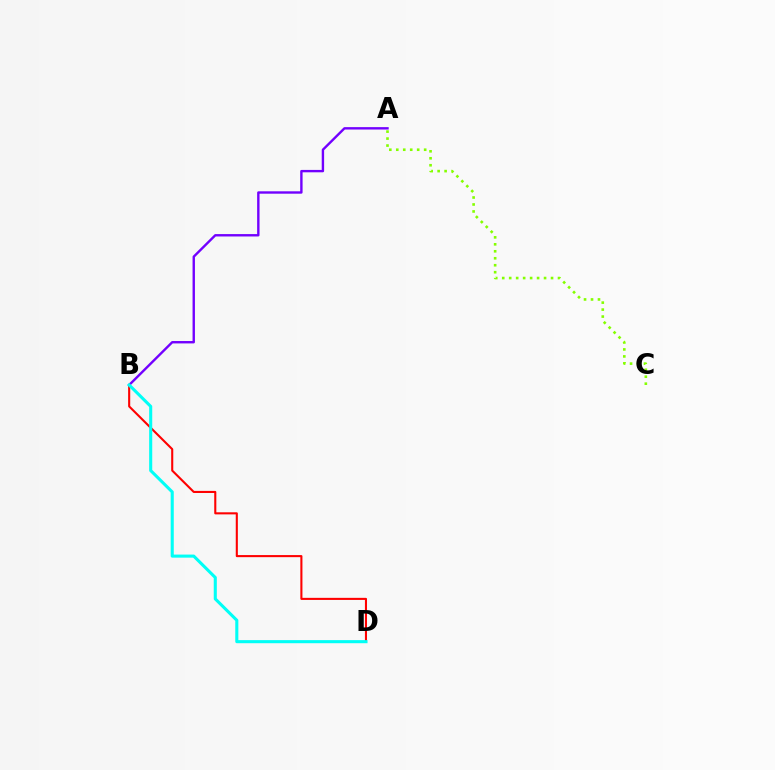{('B', 'D'): [{'color': '#ff0000', 'line_style': 'solid', 'thickness': 1.5}, {'color': '#00fff6', 'line_style': 'solid', 'thickness': 2.22}], ('A', 'B'): [{'color': '#7200ff', 'line_style': 'solid', 'thickness': 1.72}], ('A', 'C'): [{'color': '#84ff00', 'line_style': 'dotted', 'thickness': 1.89}]}